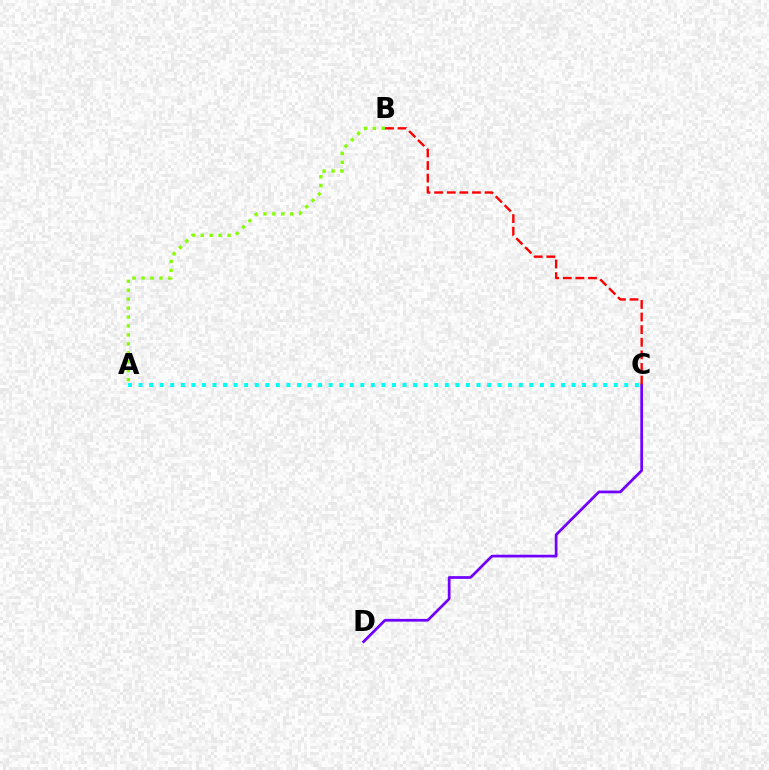{('C', 'D'): [{'color': '#7200ff', 'line_style': 'solid', 'thickness': 1.97}], ('A', 'C'): [{'color': '#00fff6', 'line_style': 'dotted', 'thickness': 2.87}], ('A', 'B'): [{'color': '#84ff00', 'line_style': 'dotted', 'thickness': 2.43}], ('B', 'C'): [{'color': '#ff0000', 'line_style': 'dashed', 'thickness': 1.71}]}